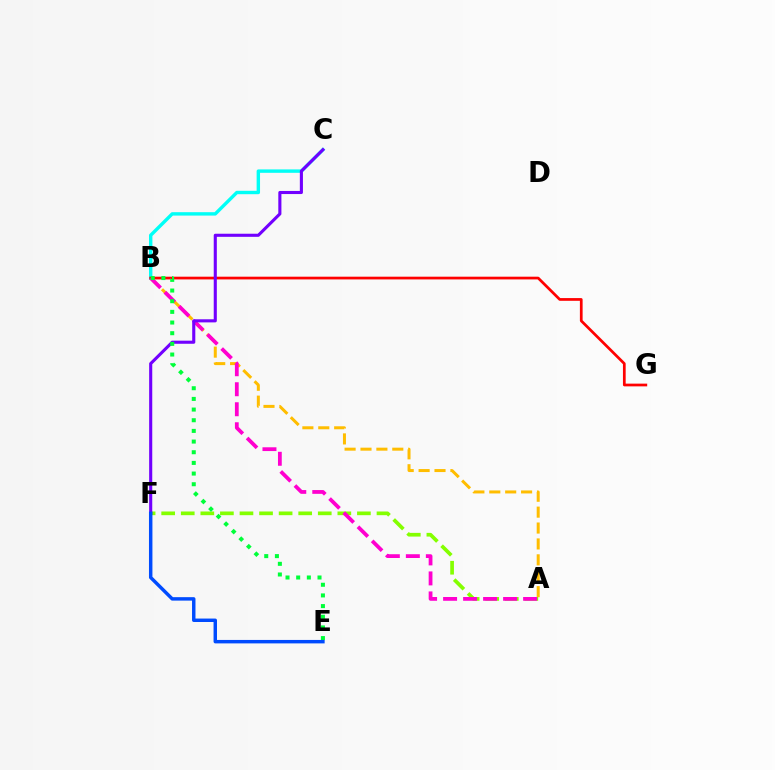{('A', 'B'): [{'color': '#ffbd00', 'line_style': 'dashed', 'thickness': 2.16}, {'color': '#ff00cf', 'line_style': 'dashed', 'thickness': 2.72}], ('B', 'C'): [{'color': '#00fff6', 'line_style': 'solid', 'thickness': 2.45}], ('B', 'G'): [{'color': '#ff0000', 'line_style': 'solid', 'thickness': 1.96}], ('A', 'F'): [{'color': '#84ff00', 'line_style': 'dashed', 'thickness': 2.66}], ('C', 'F'): [{'color': '#7200ff', 'line_style': 'solid', 'thickness': 2.23}], ('B', 'E'): [{'color': '#00ff39', 'line_style': 'dotted', 'thickness': 2.9}], ('E', 'F'): [{'color': '#004bff', 'line_style': 'solid', 'thickness': 2.48}]}